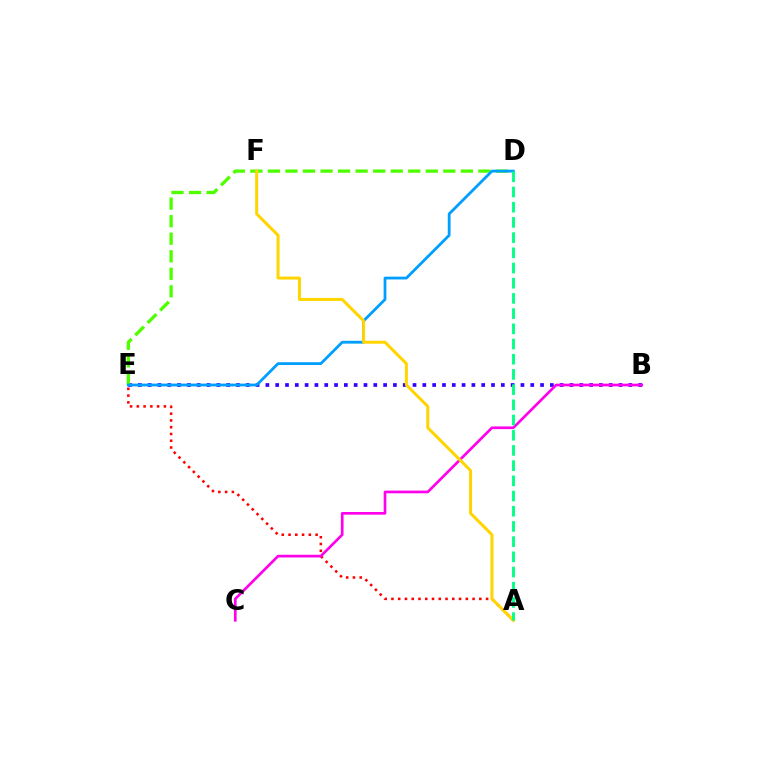{('B', 'E'): [{'color': '#3700ff', 'line_style': 'dotted', 'thickness': 2.67}], ('D', 'E'): [{'color': '#4fff00', 'line_style': 'dashed', 'thickness': 2.38}, {'color': '#009eff', 'line_style': 'solid', 'thickness': 2.01}], ('A', 'E'): [{'color': '#ff0000', 'line_style': 'dotted', 'thickness': 1.84}], ('B', 'C'): [{'color': '#ff00ed', 'line_style': 'solid', 'thickness': 1.92}], ('A', 'F'): [{'color': '#ffd500', 'line_style': 'solid', 'thickness': 2.16}], ('A', 'D'): [{'color': '#00ff86', 'line_style': 'dashed', 'thickness': 2.07}]}